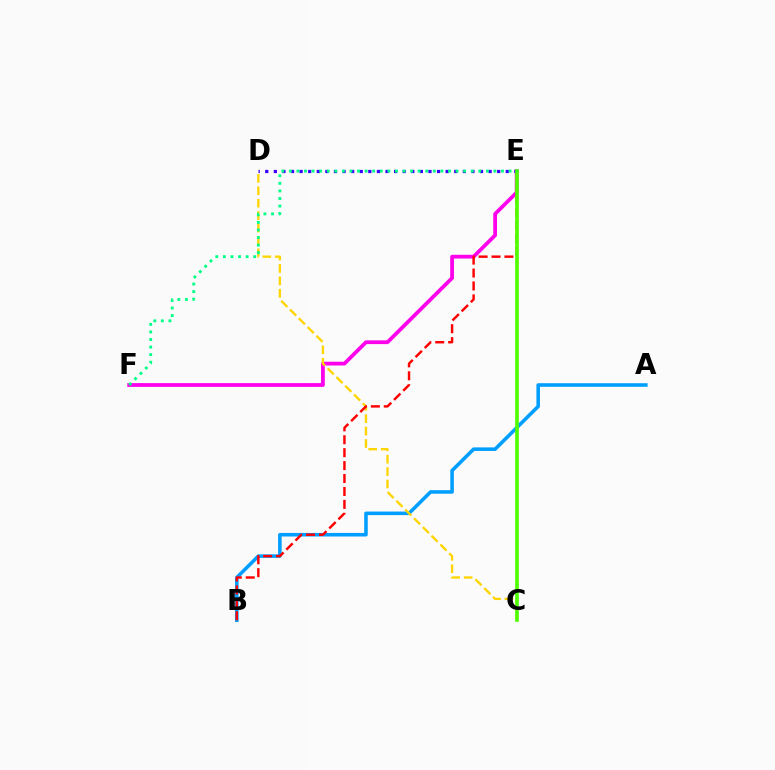{('E', 'F'): [{'color': '#ff00ed', 'line_style': 'solid', 'thickness': 2.71}, {'color': '#00ff86', 'line_style': 'dotted', 'thickness': 2.06}], ('D', 'E'): [{'color': '#3700ff', 'line_style': 'dotted', 'thickness': 2.33}], ('A', 'B'): [{'color': '#009eff', 'line_style': 'solid', 'thickness': 2.56}], ('C', 'D'): [{'color': '#ffd500', 'line_style': 'dashed', 'thickness': 1.68}], ('B', 'E'): [{'color': '#ff0000', 'line_style': 'dashed', 'thickness': 1.76}], ('C', 'E'): [{'color': '#4fff00', 'line_style': 'solid', 'thickness': 2.64}]}